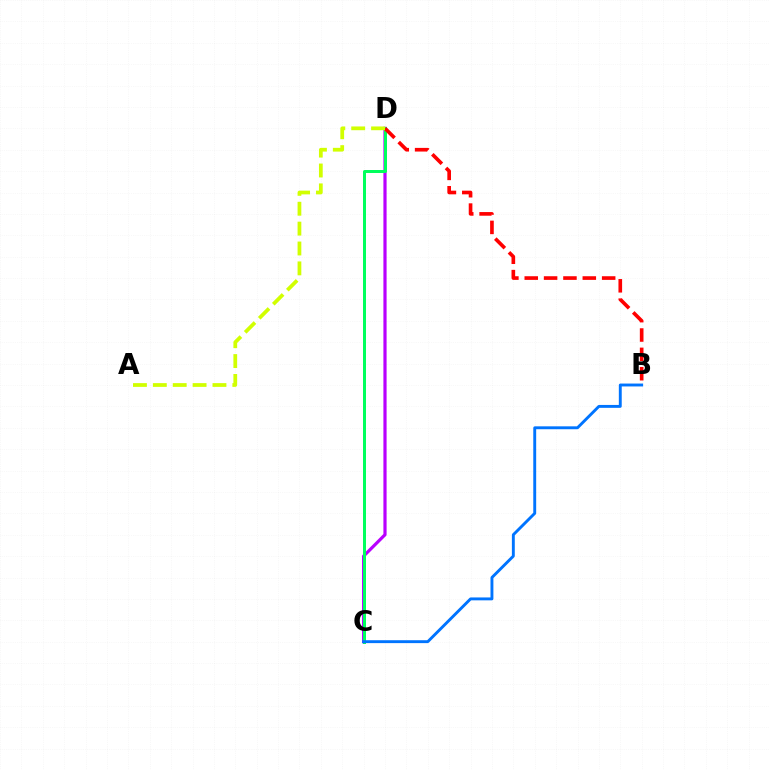{('C', 'D'): [{'color': '#b900ff', 'line_style': 'solid', 'thickness': 2.3}, {'color': '#00ff5c', 'line_style': 'solid', 'thickness': 2.16}], ('B', 'D'): [{'color': '#ff0000', 'line_style': 'dashed', 'thickness': 2.63}], ('B', 'C'): [{'color': '#0074ff', 'line_style': 'solid', 'thickness': 2.09}], ('A', 'D'): [{'color': '#d1ff00', 'line_style': 'dashed', 'thickness': 2.7}]}